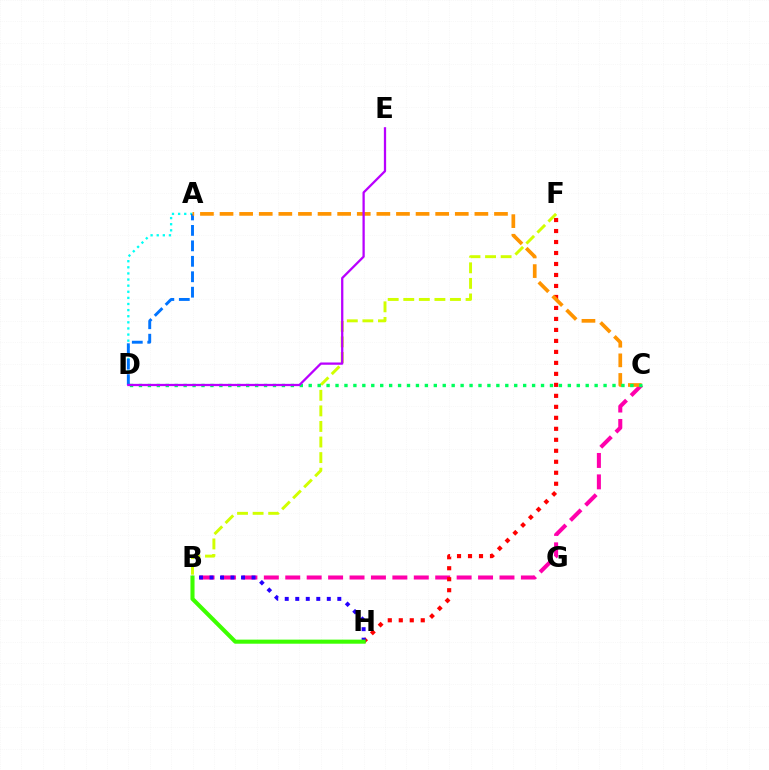{('A', 'D'): [{'color': '#00fff6', 'line_style': 'dotted', 'thickness': 1.66}, {'color': '#0074ff', 'line_style': 'dashed', 'thickness': 2.1}], ('B', 'C'): [{'color': '#ff00ac', 'line_style': 'dashed', 'thickness': 2.91}], ('F', 'H'): [{'color': '#ff0000', 'line_style': 'dotted', 'thickness': 2.99}], ('B', 'F'): [{'color': '#d1ff00', 'line_style': 'dashed', 'thickness': 2.12}], ('B', 'H'): [{'color': '#2500ff', 'line_style': 'dotted', 'thickness': 2.86}, {'color': '#3dff00', 'line_style': 'solid', 'thickness': 2.94}], ('A', 'C'): [{'color': '#ff9400', 'line_style': 'dashed', 'thickness': 2.66}], ('C', 'D'): [{'color': '#00ff5c', 'line_style': 'dotted', 'thickness': 2.43}], ('D', 'E'): [{'color': '#b900ff', 'line_style': 'solid', 'thickness': 1.64}]}